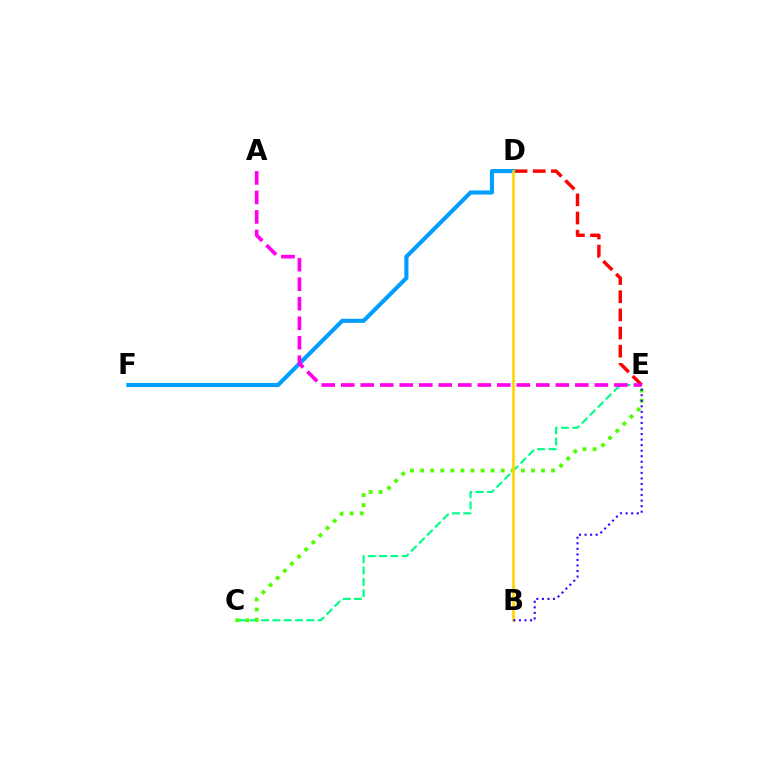{('C', 'E'): [{'color': '#00ff86', 'line_style': 'dashed', 'thickness': 1.54}, {'color': '#4fff00', 'line_style': 'dotted', 'thickness': 2.74}], ('D', 'E'): [{'color': '#ff0000', 'line_style': 'dashed', 'thickness': 2.47}], ('D', 'F'): [{'color': '#009eff', 'line_style': 'solid', 'thickness': 2.95}], ('A', 'E'): [{'color': '#ff00ed', 'line_style': 'dashed', 'thickness': 2.65}], ('B', 'D'): [{'color': '#ffd500', 'line_style': 'solid', 'thickness': 1.89}], ('B', 'E'): [{'color': '#3700ff', 'line_style': 'dotted', 'thickness': 1.51}]}